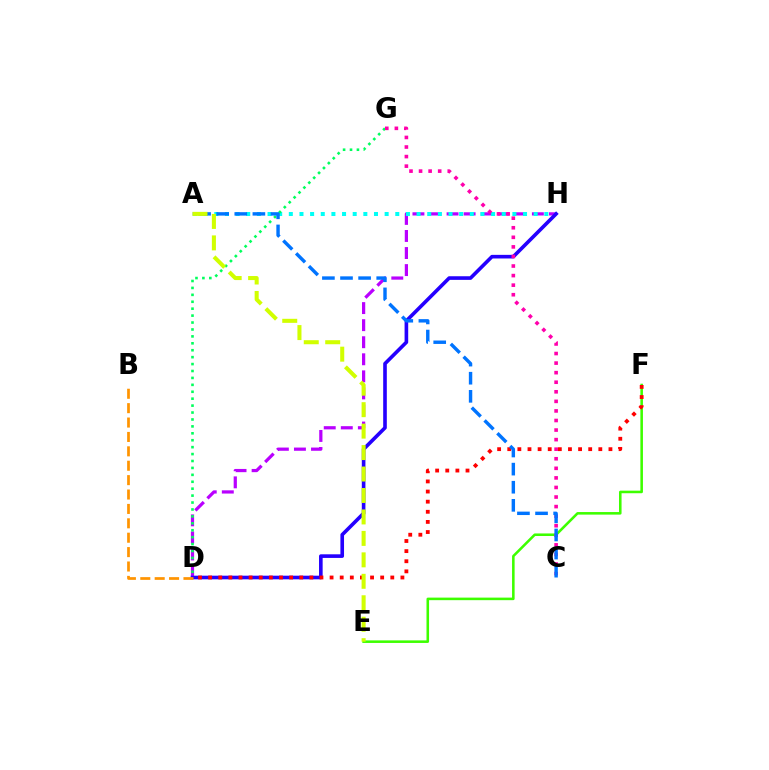{('D', 'H'): [{'color': '#b900ff', 'line_style': 'dashed', 'thickness': 2.32}, {'color': '#2500ff', 'line_style': 'solid', 'thickness': 2.61}], ('A', 'H'): [{'color': '#00fff6', 'line_style': 'dotted', 'thickness': 2.89}], ('E', 'F'): [{'color': '#3dff00', 'line_style': 'solid', 'thickness': 1.84}], ('D', 'G'): [{'color': '#00ff5c', 'line_style': 'dotted', 'thickness': 1.88}], ('B', 'D'): [{'color': '#ff9400', 'line_style': 'dashed', 'thickness': 1.96}], ('C', 'G'): [{'color': '#ff00ac', 'line_style': 'dotted', 'thickness': 2.6}], ('D', 'F'): [{'color': '#ff0000', 'line_style': 'dotted', 'thickness': 2.75}], ('A', 'C'): [{'color': '#0074ff', 'line_style': 'dashed', 'thickness': 2.46}], ('A', 'E'): [{'color': '#d1ff00', 'line_style': 'dashed', 'thickness': 2.91}]}